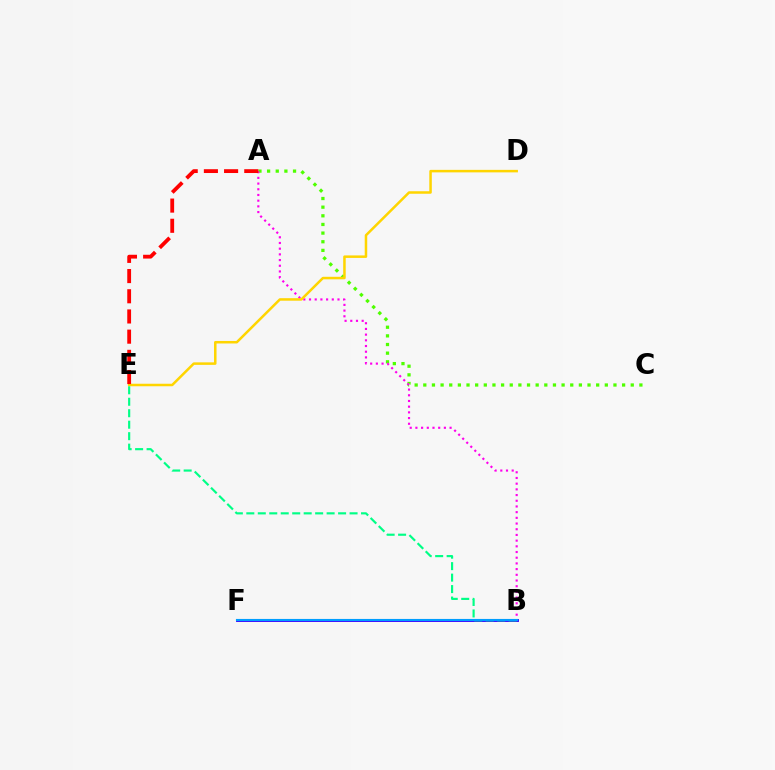{('A', 'C'): [{'color': '#4fff00', 'line_style': 'dotted', 'thickness': 2.35}], ('B', 'F'): [{'color': '#3700ff', 'line_style': 'solid', 'thickness': 2.07}, {'color': '#009eff', 'line_style': 'solid', 'thickness': 1.53}], ('A', 'B'): [{'color': '#ff00ed', 'line_style': 'dotted', 'thickness': 1.55}], ('D', 'E'): [{'color': '#ffd500', 'line_style': 'solid', 'thickness': 1.81}], ('B', 'E'): [{'color': '#00ff86', 'line_style': 'dashed', 'thickness': 1.56}], ('A', 'E'): [{'color': '#ff0000', 'line_style': 'dashed', 'thickness': 2.74}]}